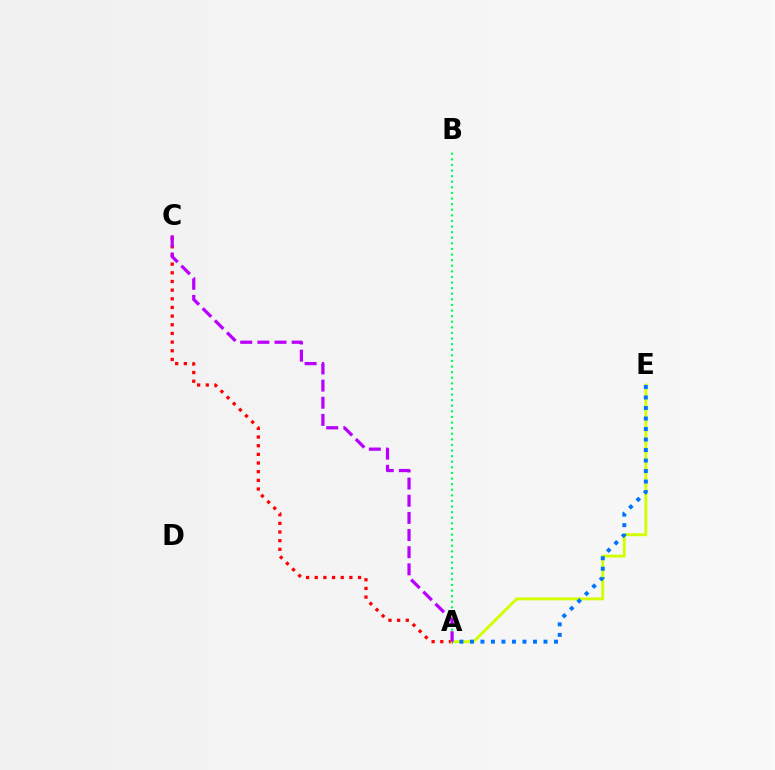{('A', 'C'): [{'color': '#ff0000', 'line_style': 'dotted', 'thickness': 2.35}, {'color': '#b900ff', 'line_style': 'dashed', 'thickness': 2.33}], ('A', 'B'): [{'color': '#00ff5c', 'line_style': 'dotted', 'thickness': 1.52}], ('A', 'E'): [{'color': '#d1ff00', 'line_style': 'solid', 'thickness': 2.08}, {'color': '#0074ff', 'line_style': 'dotted', 'thickness': 2.86}]}